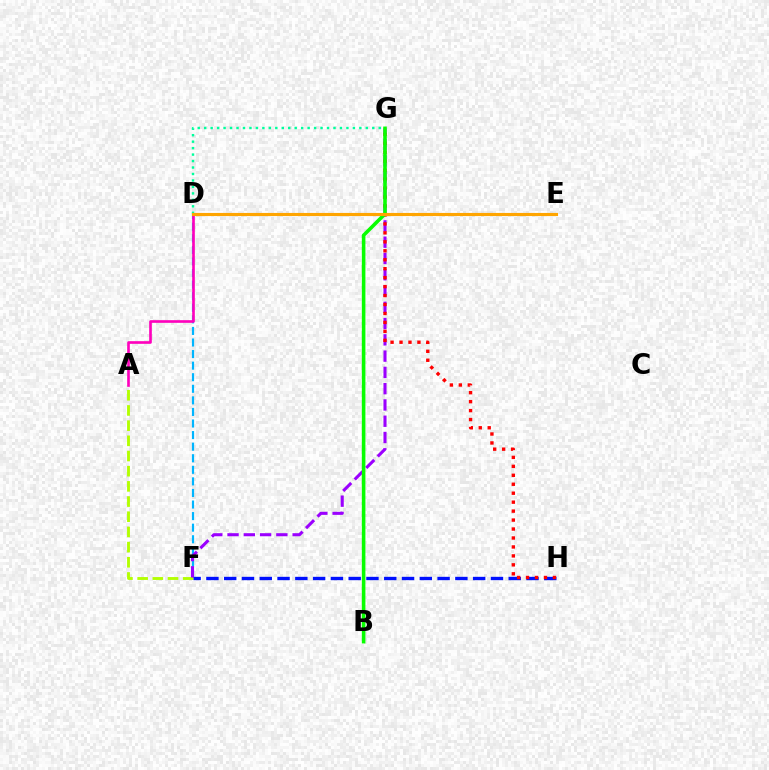{('D', 'F'): [{'color': '#00b5ff', 'line_style': 'dashed', 'thickness': 1.57}], ('A', 'F'): [{'color': '#b3ff00', 'line_style': 'dashed', 'thickness': 2.06}], ('F', 'H'): [{'color': '#0010ff', 'line_style': 'dashed', 'thickness': 2.42}], ('F', 'G'): [{'color': '#9b00ff', 'line_style': 'dashed', 'thickness': 2.21}], ('G', 'H'): [{'color': '#ff0000', 'line_style': 'dotted', 'thickness': 2.43}], ('B', 'G'): [{'color': '#08ff00', 'line_style': 'solid', 'thickness': 2.57}], ('A', 'D'): [{'color': '#ff00bd', 'line_style': 'solid', 'thickness': 1.91}], ('D', 'G'): [{'color': '#00ff9d', 'line_style': 'dotted', 'thickness': 1.76}], ('D', 'E'): [{'color': '#ffa500', 'line_style': 'solid', 'thickness': 2.25}]}